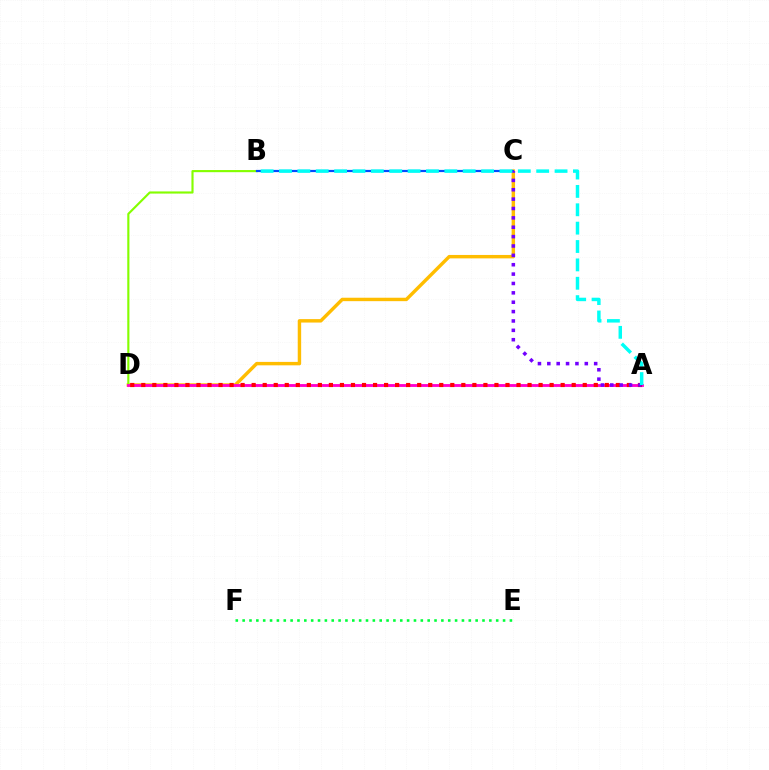{('E', 'F'): [{'color': '#00ff39', 'line_style': 'dotted', 'thickness': 1.86}], ('C', 'D'): [{'color': '#ffbd00', 'line_style': 'solid', 'thickness': 2.47}], ('B', 'D'): [{'color': '#84ff00', 'line_style': 'solid', 'thickness': 1.54}], ('A', 'D'): [{'color': '#ff00cf', 'line_style': 'solid', 'thickness': 2.05}, {'color': '#ff0000', 'line_style': 'dotted', 'thickness': 3.0}], ('B', 'C'): [{'color': '#004bff', 'line_style': 'solid', 'thickness': 1.59}], ('A', 'C'): [{'color': '#7200ff', 'line_style': 'dotted', 'thickness': 2.55}], ('A', 'B'): [{'color': '#00fff6', 'line_style': 'dashed', 'thickness': 2.5}]}